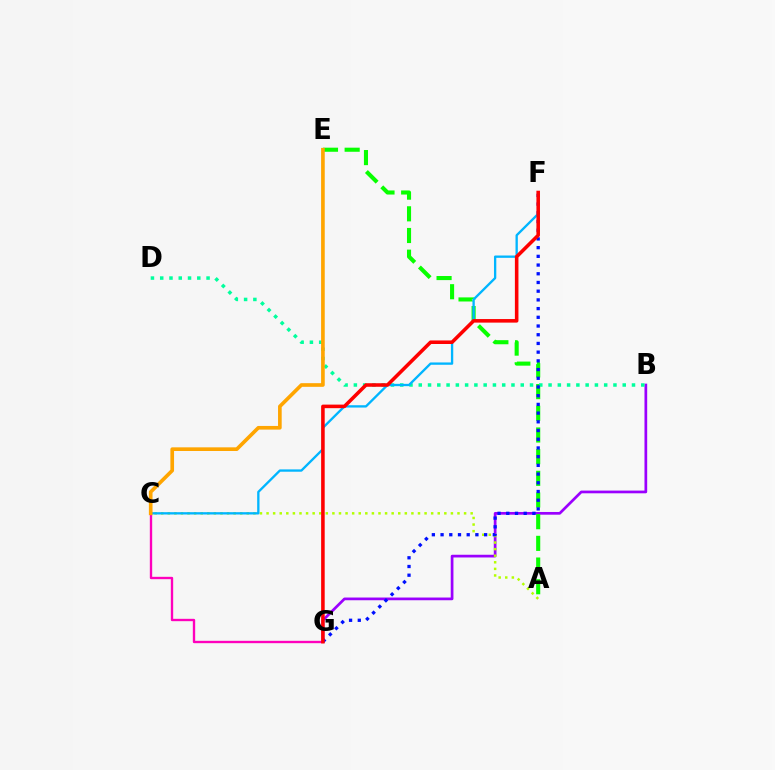{('B', 'G'): [{'color': '#9b00ff', 'line_style': 'solid', 'thickness': 1.95}], ('A', 'E'): [{'color': '#08ff00', 'line_style': 'dashed', 'thickness': 2.95}], ('C', 'G'): [{'color': '#ff00bd', 'line_style': 'solid', 'thickness': 1.69}], ('B', 'D'): [{'color': '#00ff9d', 'line_style': 'dotted', 'thickness': 2.52}], ('A', 'C'): [{'color': '#b3ff00', 'line_style': 'dotted', 'thickness': 1.79}], ('F', 'G'): [{'color': '#0010ff', 'line_style': 'dotted', 'thickness': 2.37}, {'color': '#ff0000', 'line_style': 'solid', 'thickness': 2.56}], ('C', 'F'): [{'color': '#00b5ff', 'line_style': 'solid', 'thickness': 1.67}], ('C', 'E'): [{'color': '#ffa500', 'line_style': 'solid', 'thickness': 2.63}]}